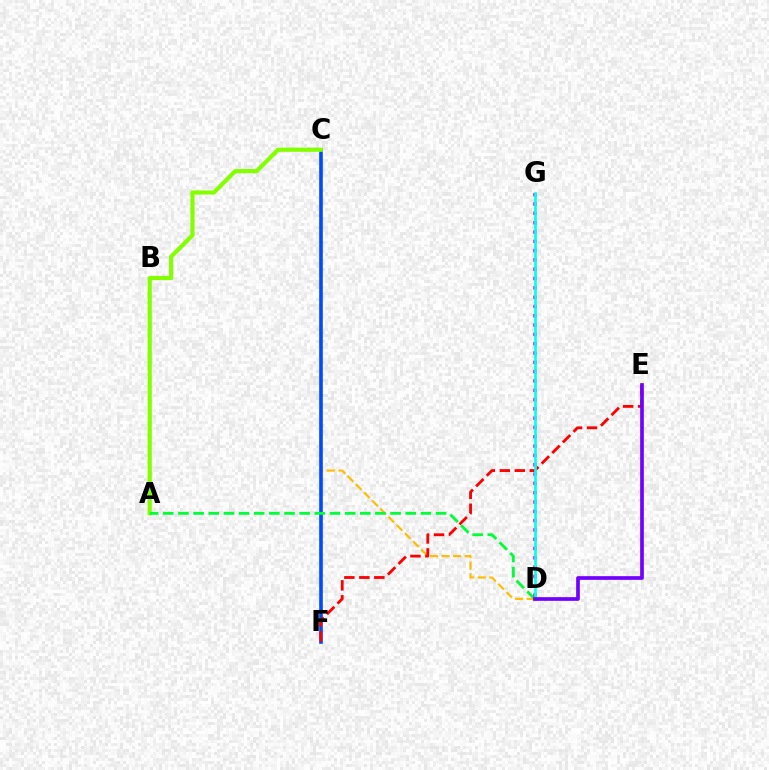{('C', 'D'): [{'color': '#ffbd00', 'line_style': 'dashed', 'thickness': 1.57}], ('C', 'F'): [{'color': '#004bff', 'line_style': 'solid', 'thickness': 2.6}], ('A', 'C'): [{'color': '#84ff00', 'line_style': 'solid', 'thickness': 2.99}], ('E', 'F'): [{'color': '#ff0000', 'line_style': 'dashed', 'thickness': 2.04}], ('A', 'D'): [{'color': '#00ff39', 'line_style': 'dashed', 'thickness': 2.06}], ('D', 'G'): [{'color': '#ff00cf', 'line_style': 'dotted', 'thickness': 2.53}, {'color': '#00fff6', 'line_style': 'solid', 'thickness': 1.9}], ('D', 'E'): [{'color': '#7200ff', 'line_style': 'solid', 'thickness': 2.66}]}